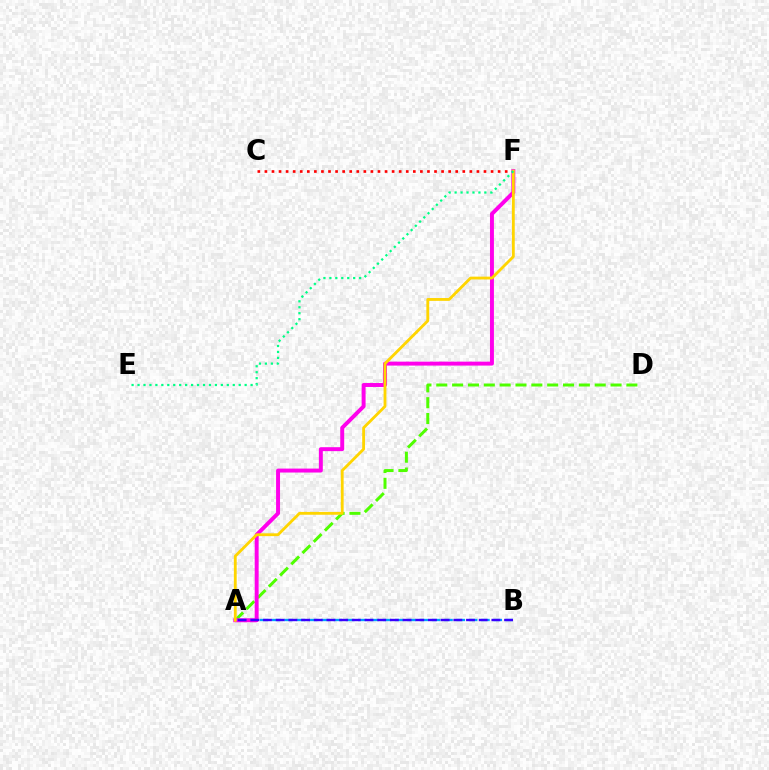{('A', 'B'): [{'color': '#009eff', 'line_style': 'dashed', 'thickness': 1.67}, {'color': '#3700ff', 'line_style': 'dashed', 'thickness': 1.72}], ('A', 'D'): [{'color': '#4fff00', 'line_style': 'dashed', 'thickness': 2.15}], ('A', 'F'): [{'color': '#ff00ed', 'line_style': 'solid', 'thickness': 2.84}, {'color': '#ffd500', 'line_style': 'solid', 'thickness': 2.04}], ('C', 'F'): [{'color': '#ff0000', 'line_style': 'dotted', 'thickness': 1.92}], ('E', 'F'): [{'color': '#00ff86', 'line_style': 'dotted', 'thickness': 1.62}]}